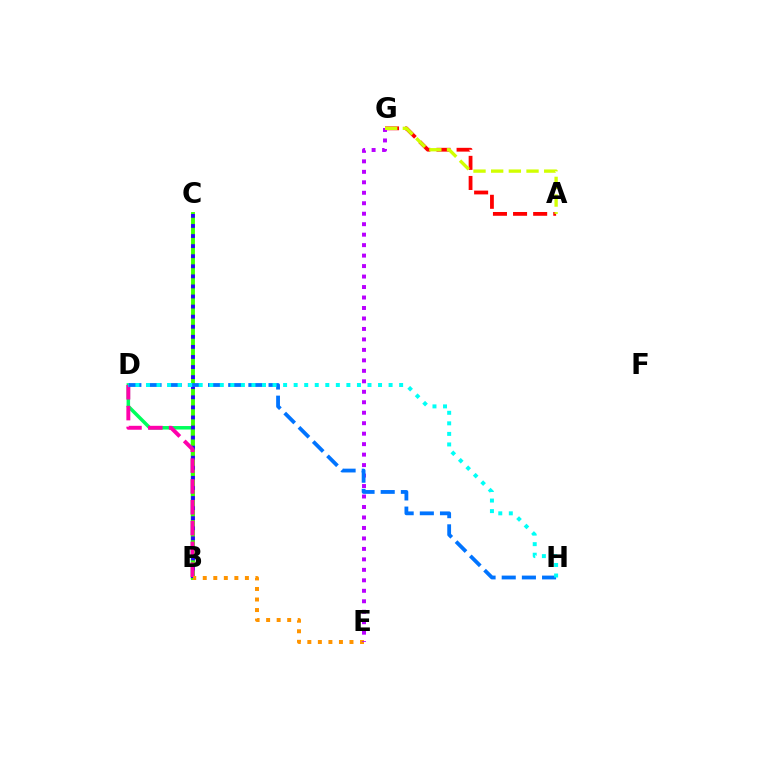{('B', 'D'): [{'color': '#00ff5c', 'line_style': 'solid', 'thickness': 2.52}, {'color': '#ff00ac', 'line_style': 'dashed', 'thickness': 2.83}], ('B', 'C'): [{'color': '#3dff00', 'line_style': 'solid', 'thickness': 2.79}, {'color': '#2500ff', 'line_style': 'dotted', 'thickness': 2.74}], ('A', 'G'): [{'color': '#ff0000', 'line_style': 'dashed', 'thickness': 2.73}, {'color': '#d1ff00', 'line_style': 'dashed', 'thickness': 2.4}], ('B', 'E'): [{'color': '#ff9400', 'line_style': 'dotted', 'thickness': 2.86}], ('E', 'G'): [{'color': '#b900ff', 'line_style': 'dotted', 'thickness': 2.85}], ('D', 'H'): [{'color': '#0074ff', 'line_style': 'dashed', 'thickness': 2.74}, {'color': '#00fff6', 'line_style': 'dotted', 'thickness': 2.87}]}